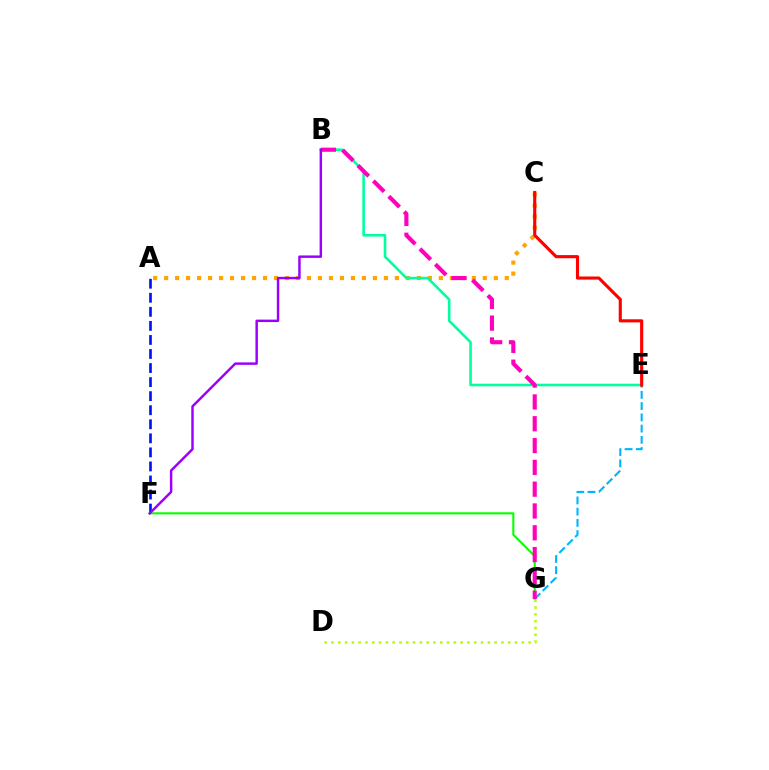{('A', 'F'): [{'color': '#0010ff', 'line_style': 'dashed', 'thickness': 1.91}], ('A', 'C'): [{'color': '#ffa500', 'line_style': 'dotted', 'thickness': 2.99}], ('F', 'G'): [{'color': '#08ff00', 'line_style': 'solid', 'thickness': 1.52}], ('E', 'G'): [{'color': '#00b5ff', 'line_style': 'dashed', 'thickness': 1.53}], ('B', 'E'): [{'color': '#00ff9d', 'line_style': 'solid', 'thickness': 1.86}], ('C', 'E'): [{'color': '#ff0000', 'line_style': 'solid', 'thickness': 2.25}], ('B', 'G'): [{'color': '#ff00bd', 'line_style': 'dashed', 'thickness': 2.96}], ('D', 'G'): [{'color': '#b3ff00', 'line_style': 'dotted', 'thickness': 1.85}], ('B', 'F'): [{'color': '#9b00ff', 'line_style': 'solid', 'thickness': 1.77}]}